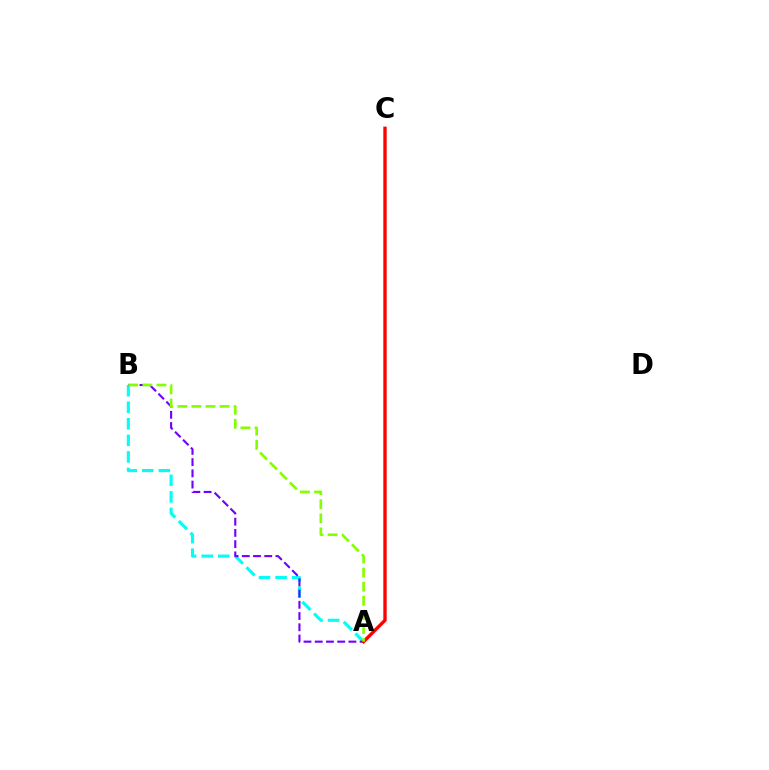{('A', 'B'): [{'color': '#00fff6', 'line_style': 'dashed', 'thickness': 2.25}, {'color': '#7200ff', 'line_style': 'dashed', 'thickness': 1.53}, {'color': '#84ff00', 'line_style': 'dashed', 'thickness': 1.91}], ('A', 'C'): [{'color': '#ff0000', 'line_style': 'solid', 'thickness': 2.42}]}